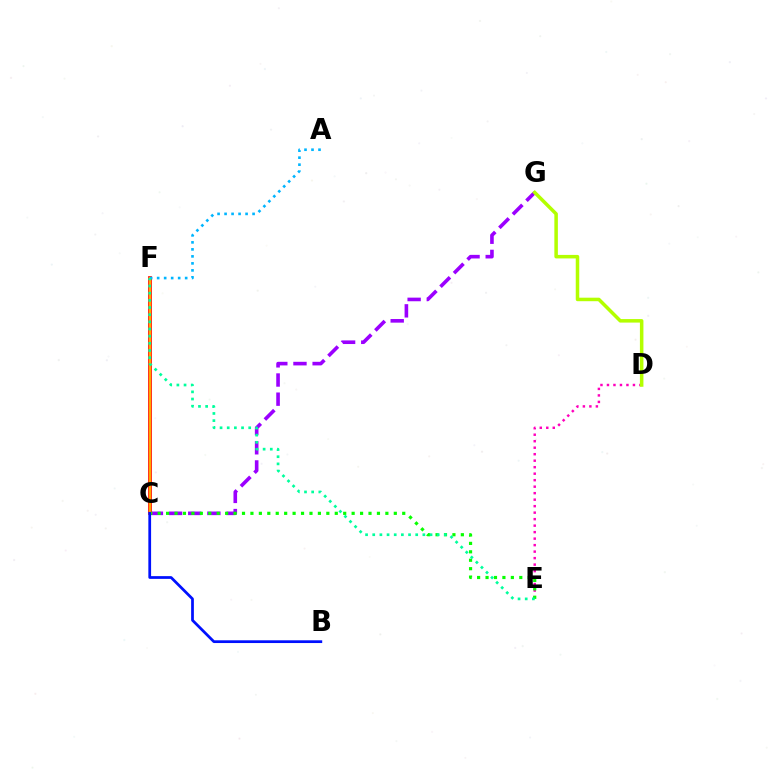{('D', 'E'): [{'color': '#ff00bd', 'line_style': 'dotted', 'thickness': 1.76}], ('C', 'G'): [{'color': '#9b00ff', 'line_style': 'dashed', 'thickness': 2.6}], ('D', 'G'): [{'color': '#b3ff00', 'line_style': 'solid', 'thickness': 2.53}], ('C', 'F'): [{'color': '#ff0000', 'line_style': 'solid', 'thickness': 2.68}, {'color': '#ffa500', 'line_style': 'solid', 'thickness': 1.66}], ('C', 'E'): [{'color': '#08ff00', 'line_style': 'dotted', 'thickness': 2.29}], ('A', 'F'): [{'color': '#00b5ff', 'line_style': 'dotted', 'thickness': 1.9}], ('B', 'C'): [{'color': '#0010ff', 'line_style': 'solid', 'thickness': 1.97}], ('E', 'F'): [{'color': '#00ff9d', 'line_style': 'dotted', 'thickness': 1.95}]}